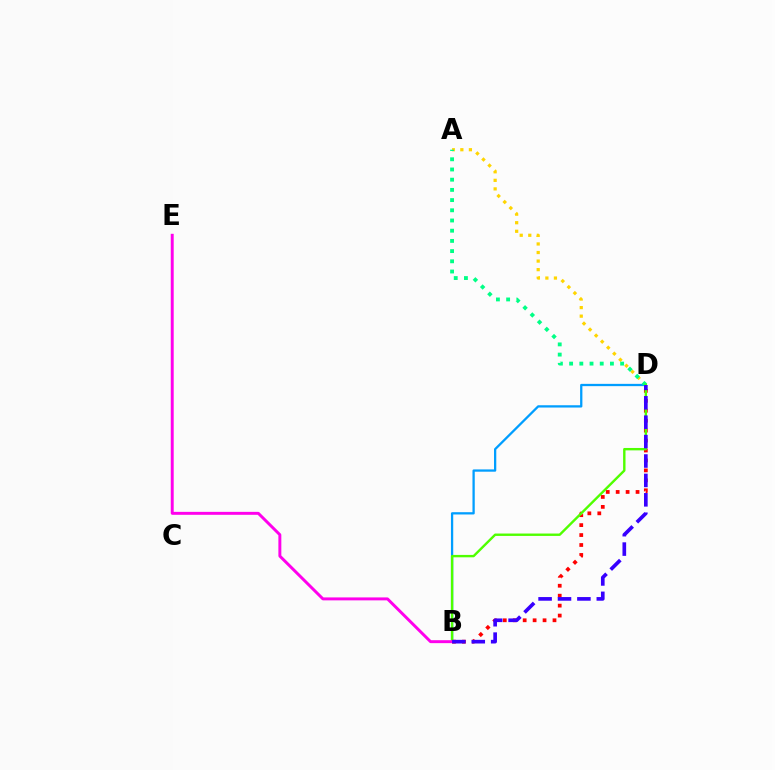{('B', 'D'): [{'color': '#009eff', 'line_style': 'solid', 'thickness': 1.64}, {'color': '#ff0000', 'line_style': 'dotted', 'thickness': 2.7}, {'color': '#4fff00', 'line_style': 'solid', 'thickness': 1.72}, {'color': '#3700ff', 'line_style': 'dashed', 'thickness': 2.64}], ('A', 'D'): [{'color': '#ffd500', 'line_style': 'dotted', 'thickness': 2.32}, {'color': '#00ff86', 'line_style': 'dotted', 'thickness': 2.77}], ('B', 'E'): [{'color': '#ff00ed', 'line_style': 'solid', 'thickness': 2.12}]}